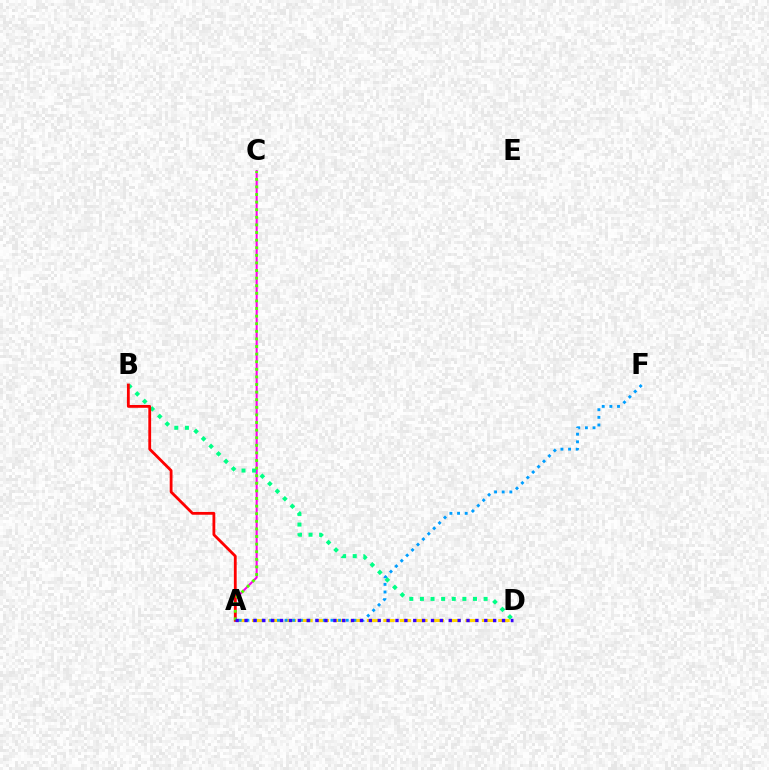{('A', 'D'): [{'color': '#ffd500', 'line_style': 'dashed', 'thickness': 2.23}, {'color': '#3700ff', 'line_style': 'dotted', 'thickness': 2.41}], ('A', 'C'): [{'color': '#ff00ed', 'line_style': 'solid', 'thickness': 1.5}, {'color': '#4fff00', 'line_style': 'dotted', 'thickness': 2.06}], ('B', 'D'): [{'color': '#00ff86', 'line_style': 'dotted', 'thickness': 2.88}], ('A', 'B'): [{'color': '#ff0000', 'line_style': 'solid', 'thickness': 2.02}], ('A', 'F'): [{'color': '#009eff', 'line_style': 'dotted', 'thickness': 2.08}]}